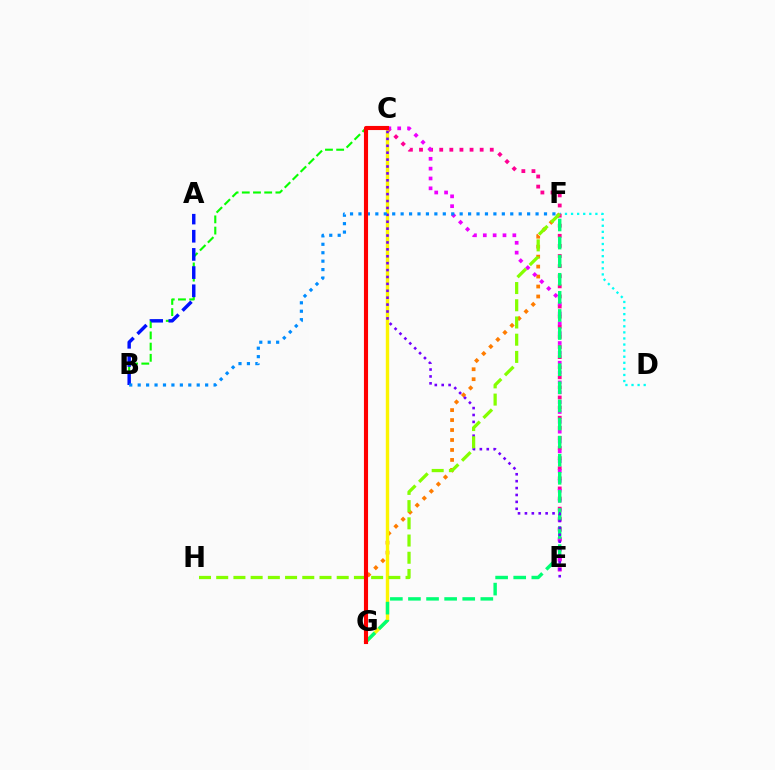{('B', 'C'): [{'color': '#08ff00', 'line_style': 'dashed', 'thickness': 1.52}], ('F', 'G'): [{'color': '#ff7c00', 'line_style': 'dotted', 'thickness': 2.71}, {'color': '#00ff74', 'line_style': 'dashed', 'thickness': 2.46}], ('D', 'F'): [{'color': '#00fff6', 'line_style': 'dotted', 'thickness': 1.65}], ('A', 'B'): [{'color': '#0010ff', 'line_style': 'dashed', 'thickness': 2.47}], ('C', 'E'): [{'color': '#ff0094', 'line_style': 'dotted', 'thickness': 2.75}, {'color': '#ee00ff', 'line_style': 'dotted', 'thickness': 2.68}, {'color': '#7200ff', 'line_style': 'dotted', 'thickness': 1.88}], ('C', 'G'): [{'color': '#fcf500', 'line_style': 'solid', 'thickness': 2.45}, {'color': '#ff0000', 'line_style': 'solid', 'thickness': 2.96}], ('F', 'H'): [{'color': '#84ff00', 'line_style': 'dashed', 'thickness': 2.34}], ('B', 'F'): [{'color': '#008cff', 'line_style': 'dotted', 'thickness': 2.29}]}